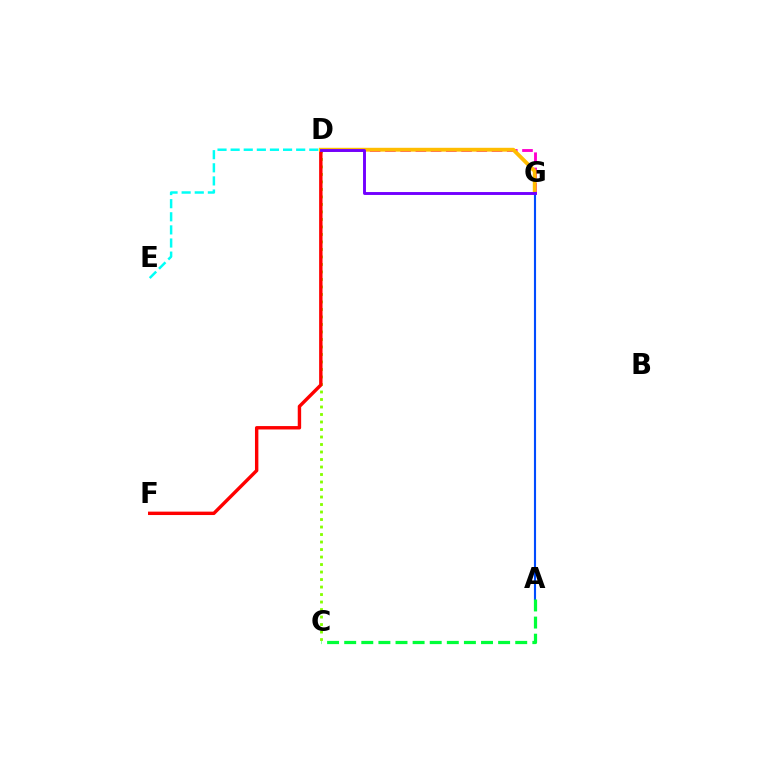{('C', 'D'): [{'color': '#84ff00', 'line_style': 'dotted', 'thickness': 2.04}], ('D', 'G'): [{'color': '#ff00cf', 'line_style': 'dashed', 'thickness': 2.07}, {'color': '#ffbd00', 'line_style': 'solid', 'thickness': 2.77}, {'color': '#7200ff', 'line_style': 'solid', 'thickness': 2.09}], ('D', 'E'): [{'color': '#00fff6', 'line_style': 'dashed', 'thickness': 1.78}], ('D', 'F'): [{'color': '#ff0000', 'line_style': 'solid', 'thickness': 2.45}], ('A', 'G'): [{'color': '#004bff', 'line_style': 'solid', 'thickness': 1.54}], ('A', 'C'): [{'color': '#00ff39', 'line_style': 'dashed', 'thickness': 2.32}]}